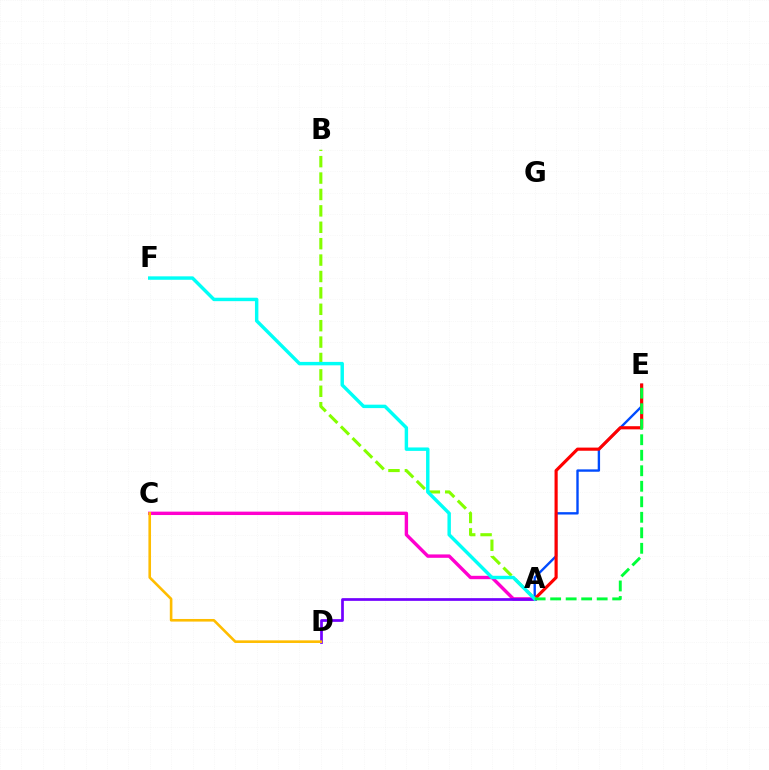{('A', 'B'): [{'color': '#84ff00', 'line_style': 'dashed', 'thickness': 2.23}], ('A', 'C'): [{'color': '#ff00cf', 'line_style': 'solid', 'thickness': 2.44}], ('A', 'E'): [{'color': '#004bff', 'line_style': 'solid', 'thickness': 1.71}, {'color': '#ff0000', 'line_style': 'solid', 'thickness': 2.27}, {'color': '#00ff39', 'line_style': 'dashed', 'thickness': 2.11}], ('A', 'D'): [{'color': '#7200ff', 'line_style': 'solid', 'thickness': 1.95}], ('A', 'F'): [{'color': '#00fff6', 'line_style': 'solid', 'thickness': 2.47}], ('C', 'D'): [{'color': '#ffbd00', 'line_style': 'solid', 'thickness': 1.88}]}